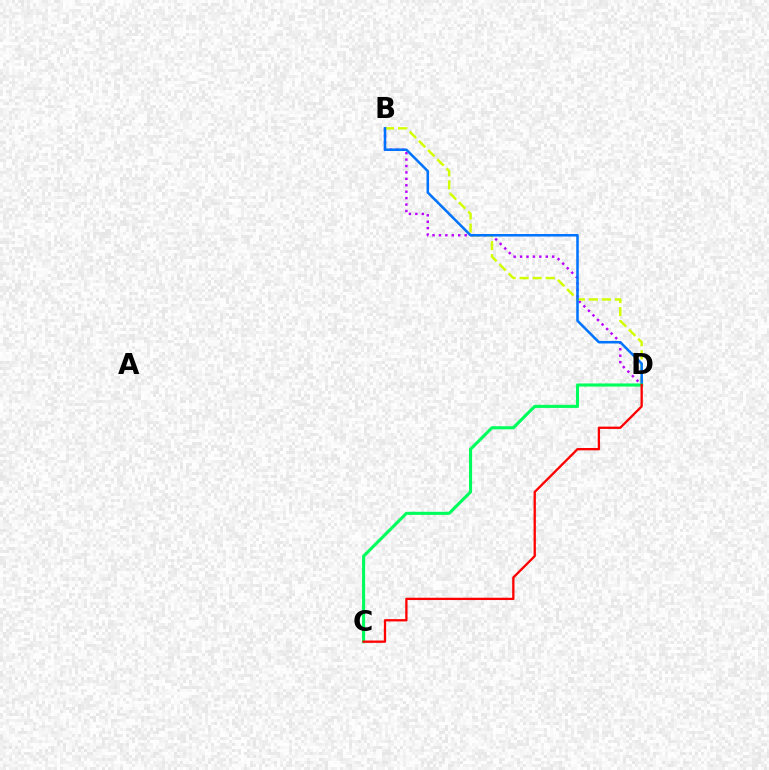{('B', 'D'): [{'color': '#b900ff', 'line_style': 'dotted', 'thickness': 1.75}, {'color': '#d1ff00', 'line_style': 'dashed', 'thickness': 1.77}, {'color': '#0074ff', 'line_style': 'solid', 'thickness': 1.82}], ('C', 'D'): [{'color': '#00ff5c', 'line_style': 'solid', 'thickness': 2.23}, {'color': '#ff0000', 'line_style': 'solid', 'thickness': 1.66}]}